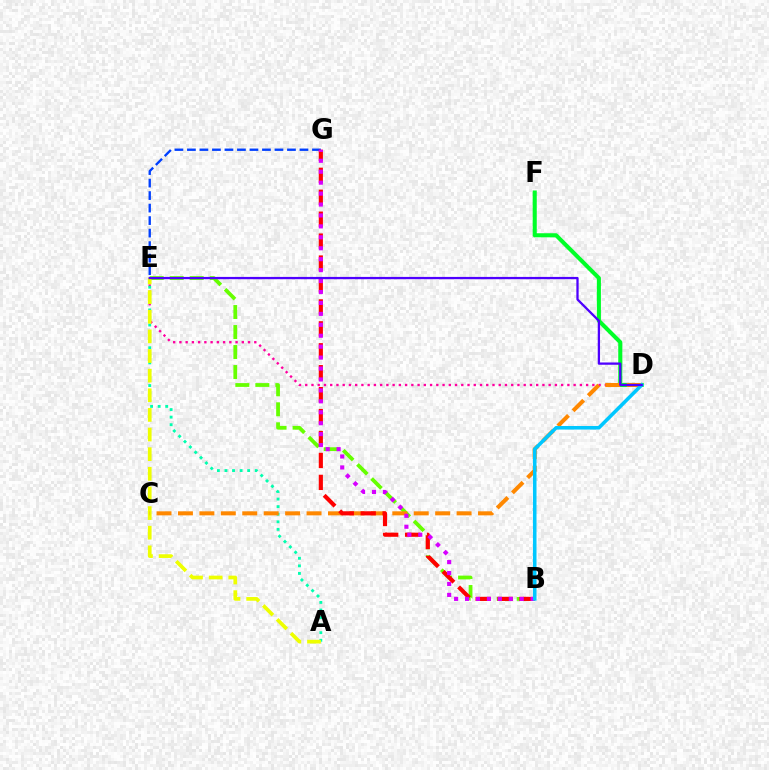{('E', 'G'): [{'color': '#003fff', 'line_style': 'dashed', 'thickness': 1.7}], ('D', 'E'): [{'color': '#ff00a0', 'line_style': 'dotted', 'thickness': 1.7}, {'color': '#4f00ff', 'line_style': 'solid', 'thickness': 1.65}], ('A', 'E'): [{'color': '#00ffaf', 'line_style': 'dotted', 'thickness': 2.06}, {'color': '#eeff00', 'line_style': 'dashed', 'thickness': 2.67}], ('B', 'E'): [{'color': '#66ff00', 'line_style': 'dashed', 'thickness': 2.72}], ('D', 'F'): [{'color': '#00ff27', 'line_style': 'solid', 'thickness': 2.92}], ('C', 'D'): [{'color': '#ff8800', 'line_style': 'dashed', 'thickness': 2.91}], ('B', 'G'): [{'color': '#ff0000', 'line_style': 'dashed', 'thickness': 2.98}, {'color': '#d600ff', 'line_style': 'dotted', 'thickness': 2.97}], ('B', 'D'): [{'color': '#00c7ff', 'line_style': 'solid', 'thickness': 2.57}]}